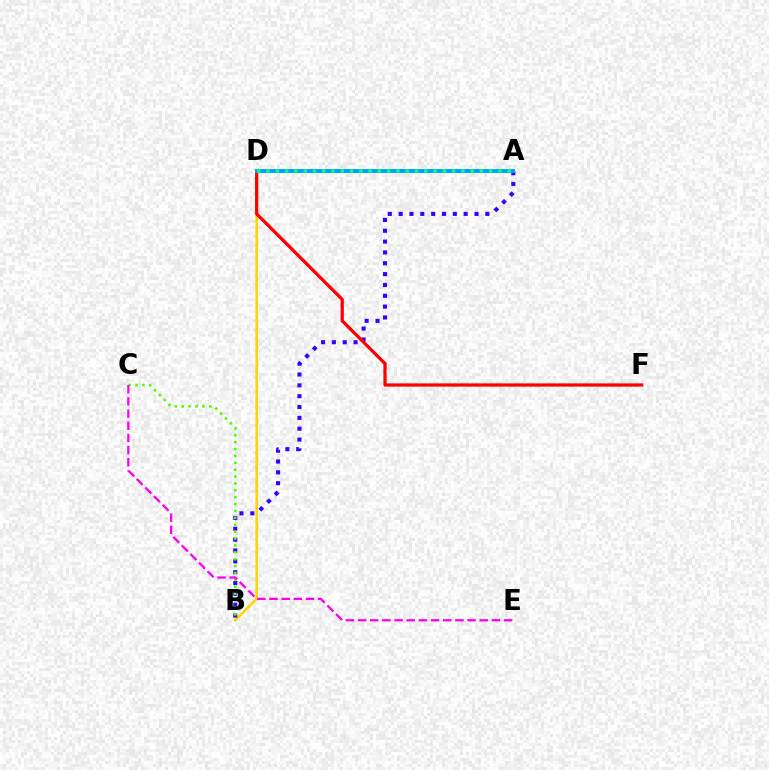{('B', 'D'): [{'color': '#ffd500', 'line_style': 'solid', 'thickness': 1.85}], ('A', 'B'): [{'color': '#3700ff', 'line_style': 'dotted', 'thickness': 2.94}], ('B', 'C'): [{'color': '#4fff00', 'line_style': 'dotted', 'thickness': 1.87}], ('C', 'E'): [{'color': '#ff00ed', 'line_style': 'dashed', 'thickness': 1.65}], ('D', 'F'): [{'color': '#ff0000', 'line_style': 'solid', 'thickness': 2.33}], ('A', 'D'): [{'color': '#009eff', 'line_style': 'solid', 'thickness': 2.81}, {'color': '#00ff86', 'line_style': 'dotted', 'thickness': 2.52}]}